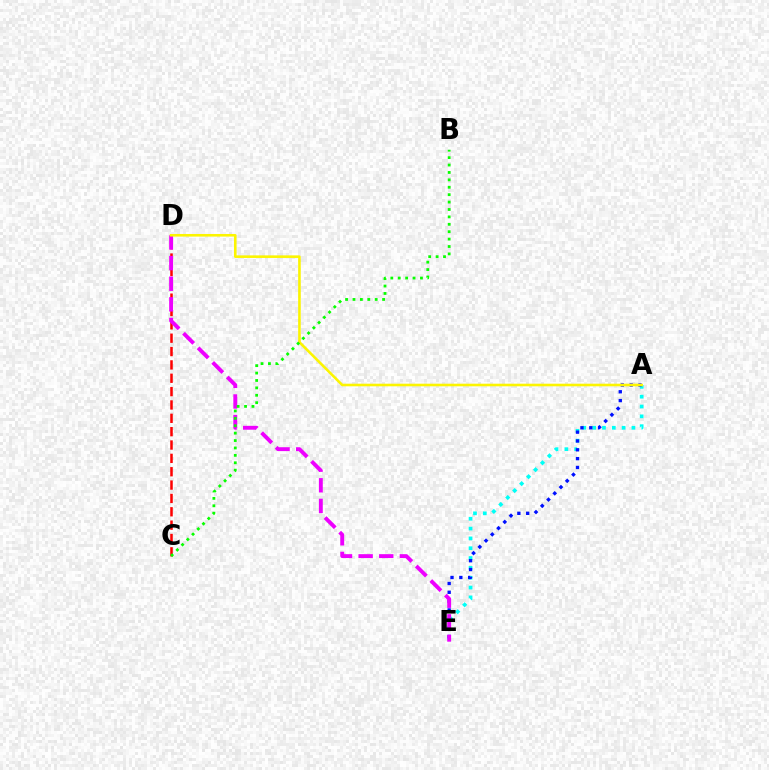{('A', 'E'): [{'color': '#00fff6', 'line_style': 'dotted', 'thickness': 2.67}, {'color': '#0010ff', 'line_style': 'dotted', 'thickness': 2.4}], ('C', 'D'): [{'color': '#ff0000', 'line_style': 'dashed', 'thickness': 1.81}], ('D', 'E'): [{'color': '#ee00ff', 'line_style': 'dashed', 'thickness': 2.8}], ('A', 'D'): [{'color': '#fcf500', 'line_style': 'solid', 'thickness': 1.87}], ('B', 'C'): [{'color': '#08ff00', 'line_style': 'dotted', 'thickness': 2.01}]}